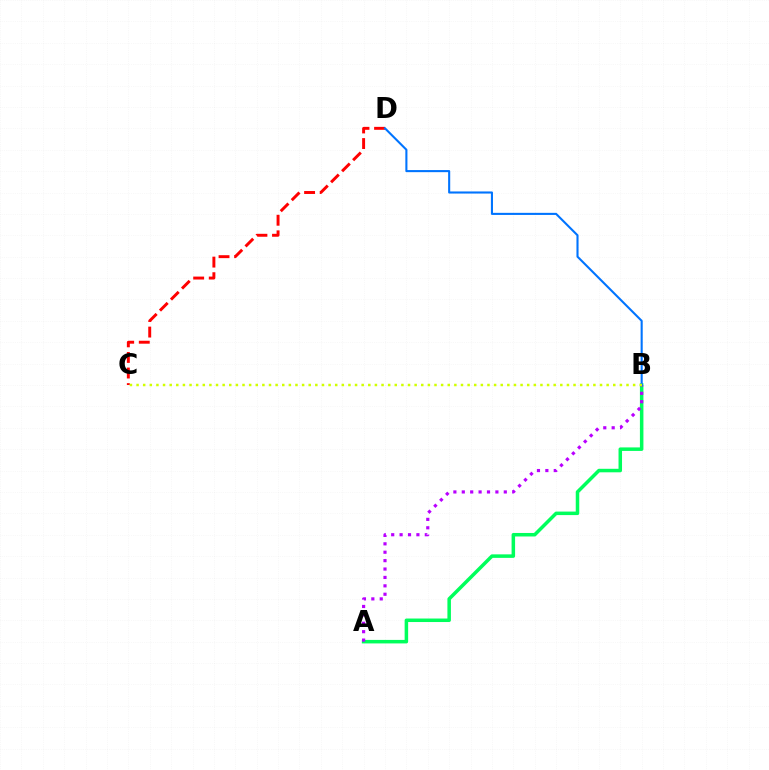{('C', 'D'): [{'color': '#ff0000', 'line_style': 'dashed', 'thickness': 2.12}], ('A', 'B'): [{'color': '#00ff5c', 'line_style': 'solid', 'thickness': 2.53}, {'color': '#b900ff', 'line_style': 'dotted', 'thickness': 2.28}], ('B', 'D'): [{'color': '#0074ff', 'line_style': 'solid', 'thickness': 1.51}], ('B', 'C'): [{'color': '#d1ff00', 'line_style': 'dotted', 'thickness': 1.8}]}